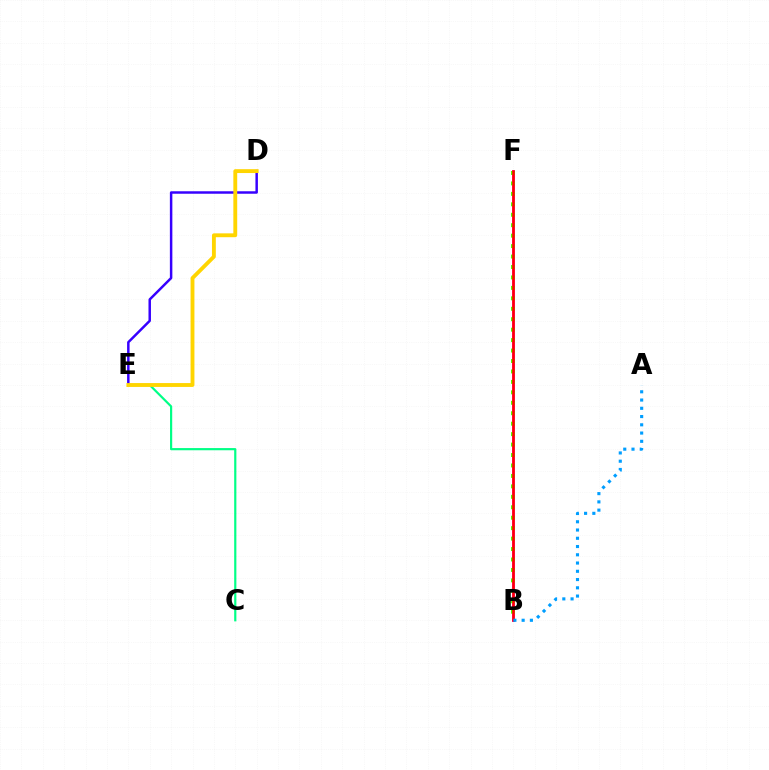{('C', 'E'): [{'color': '#00ff86', 'line_style': 'solid', 'thickness': 1.57}], ('B', 'F'): [{'color': '#ff00ed', 'line_style': 'solid', 'thickness': 1.93}, {'color': '#4fff00', 'line_style': 'dotted', 'thickness': 2.84}, {'color': '#ff0000', 'line_style': 'solid', 'thickness': 1.85}], ('A', 'B'): [{'color': '#009eff', 'line_style': 'dotted', 'thickness': 2.24}], ('D', 'E'): [{'color': '#3700ff', 'line_style': 'solid', 'thickness': 1.78}, {'color': '#ffd500', 'line_style': 'solid', 'thickness': 2.78}]}